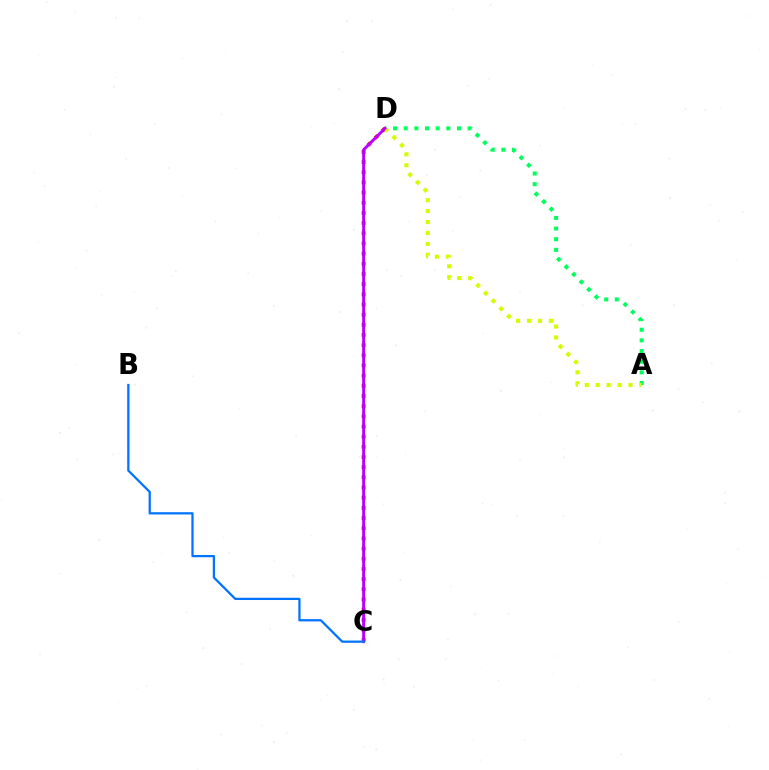{('C', 'D'): [{'color': '#ff0000', 'line_style': 'dotted', 'thickness': 2.76}, {'color': '#b900ff', 'line_style': 'solid', 'thickness': 2.08}], ('A', 'D'): [{'color': '#00ff5c', 'line_style': 'dotted', 'thickness': 2.89}, {'color': '#d1ff00', 'line_style': 'dotted', 'thickness': 2.97}], ('B', 'C'): [{'color': '#0074ff', 'line_style': 'solid', 'thickness': 1.63}]}